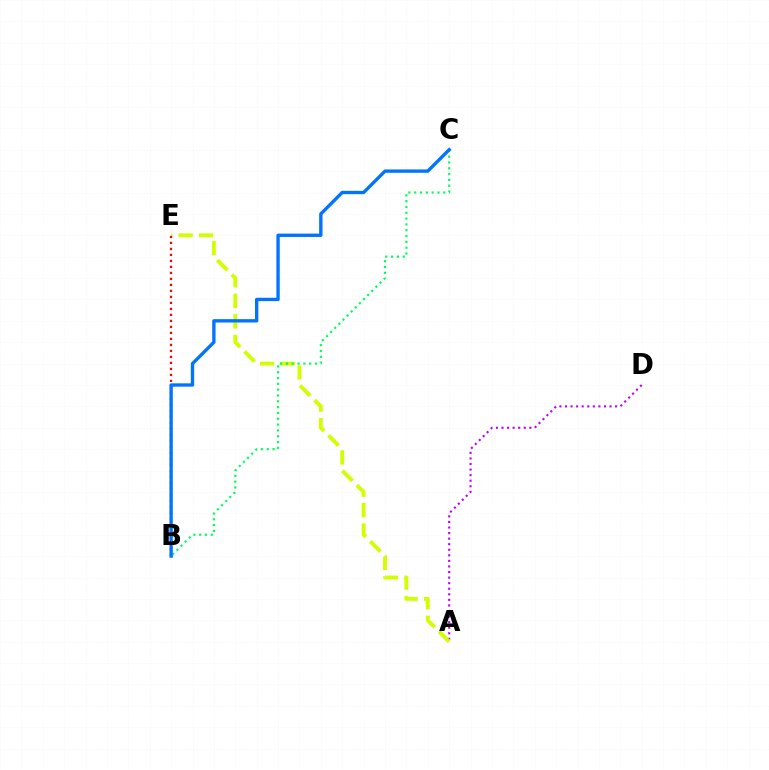{('A', 'D'): [{'color': '#b900ff', 'line_style': 'dotted', 'thickness': 1.51}], ('A', 'E'): [{'color': '#d1ff00', 'line_style': 'dashed', 'thickness': 2.79}], ('B', 'C'): [{'color': '#00ff5c', 'line_style': 'dotted', 'thickness': 1.58}, {'color': '#0074ff', 'line_style': 'solid', 'thickness': 2.41}], ('B', 'E'): [{'color': '#ff0000', 'line_style': 'dotted', 'thickness': 1.63}]}